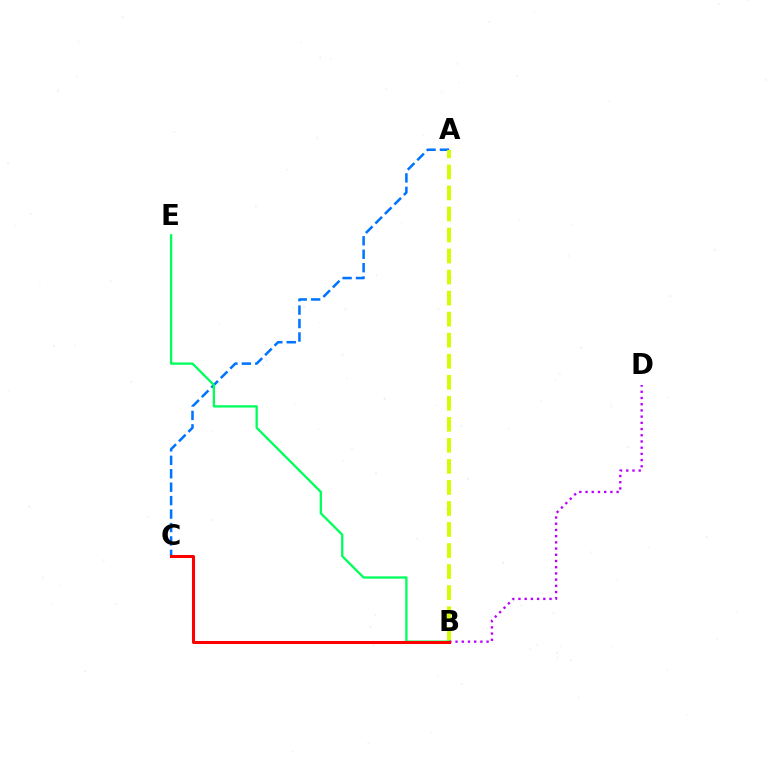{('A', 'C'): [{'color': '#0074ff', 'line_style': 'dashed', 'thickness': 1.83}], ('A', 'B'): [{'color': '#d1ff00', 'line_style': 'dashed', 'thickness': 2.86}], ('B', 'D'): [{'color': '#b900ff', 'line_style': 'dotted', 'thickness': 1.69}], ('B', 'E'): [{'color': '#00ff5c', 'line_style': 'solid', 'thickness': 1.66}], ('B', 'C'): [{'color': '#ff0000', 'line_style': 'solid', 'thickness': 2.18}]}